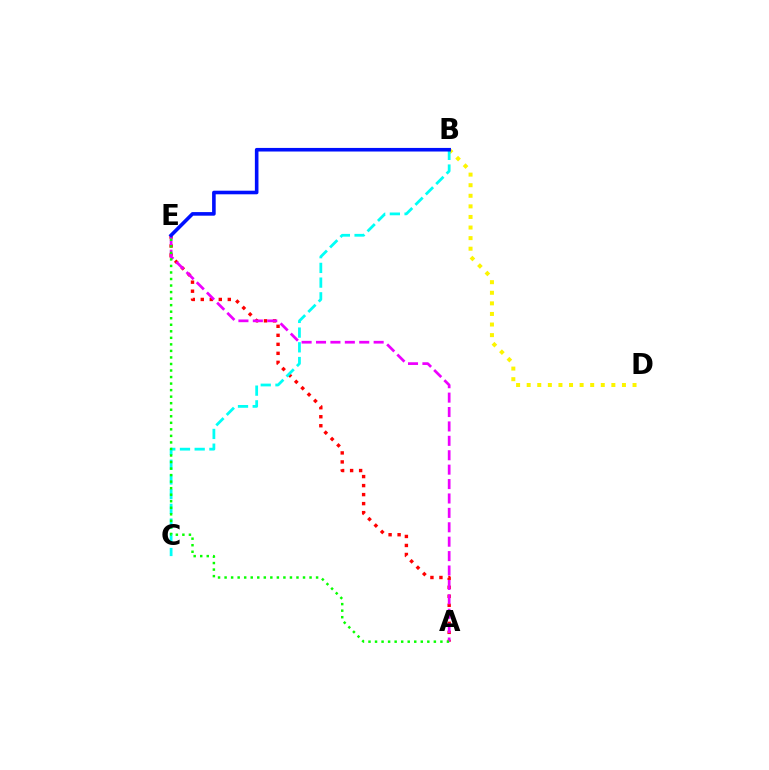{('B', 'D'): [{'color': '#fcf500', 'line_style': 'dotted', 'thickness': 2.88}], ('A', 'E'): [{'color': '#ff0000', 'line_style': 'dotted', 'thickness': 2.45}, {'color': '#ee00ff', 'line_style': 'dashed', 'thickness': 1.96}, {'color': '#08ff00', 'line_style': 'dotted', 'thickness': 1.78}], ('B', 'C'): [{'color': '#00fff6', 'line_style': 'dashed', 'thickness': 2.0}], ('B', 'E'): [{'color': '#0010ff', 'line_style': 'solid', 'thickness': 2.59}]}